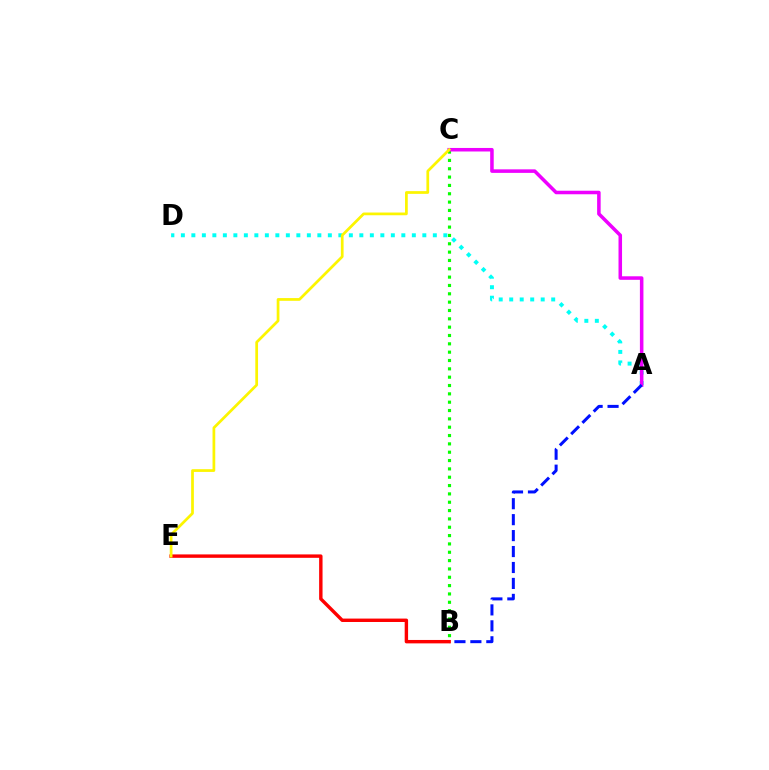{('A', 'D'): [{'color': '#00fff6', 'line_style': 'dotted', 'thickness': 2.85}], ('B', 'C'): [{'color': '#08ff00', 'line_style': 'dotted', 'thickness': 2.27}], ('A', 'C'): [{'color': '#ee00ff', 'line_style': 'solid', 'thickness': 2.54}], ('A', 'B'): [{'color': '#0010ff', 'line_style': 'dashed', 'thickness': 2.17}], ('B', 'E'): [{'color': '#ff0000', 'line_style': 'solid', 'thickness': 2.46}], ('C', 'E'): [{'color': '#fcf500', 'line_style': 'solid', 'thickness': 1.96}]}